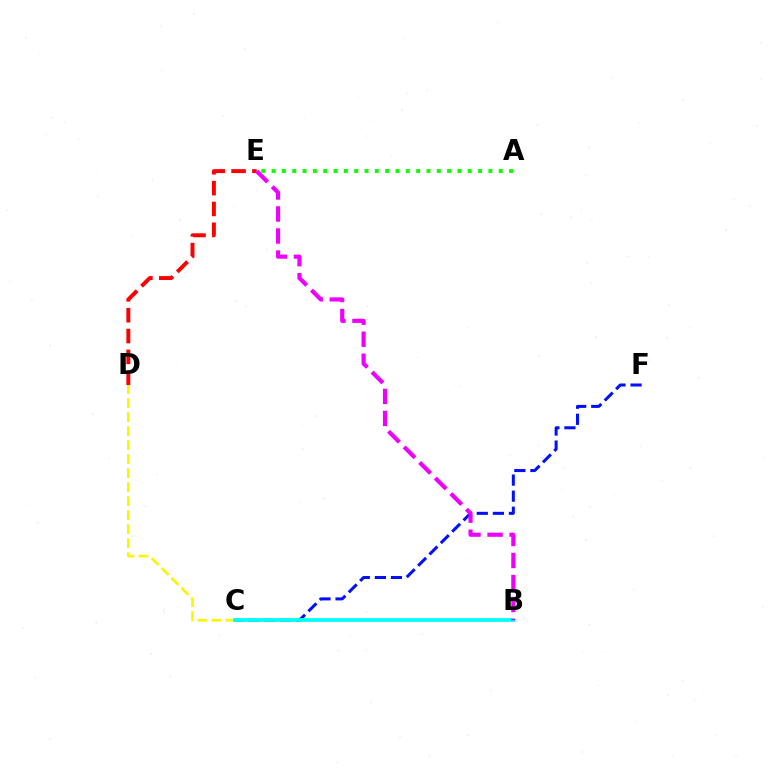{('D', 'E'): [{'color': '#ff0000', 'line_style': 'dashed', 'thickness': 2.83}], ('C', 'F'): [{'color': '#0010ff', 'line_style': 'dashed', 'thickness': 2.18}], ('C', 'D'): [{'color': '#fcf500', 'line_style': 'dashed', 'thickness': 1.9}], ('B', 'C'): [{'color': '#00fff6', 'line_style': 'solid', 'thickness': 2.72}], ('A', 'E'): [{'color': '#08ff00', 'line_style': 'dotted', 'thickness': 2.81}], ('B', 'E'): [{'color': '#ee00ff', 'line_style': 'dashed', 'thickness': 2.99}]}